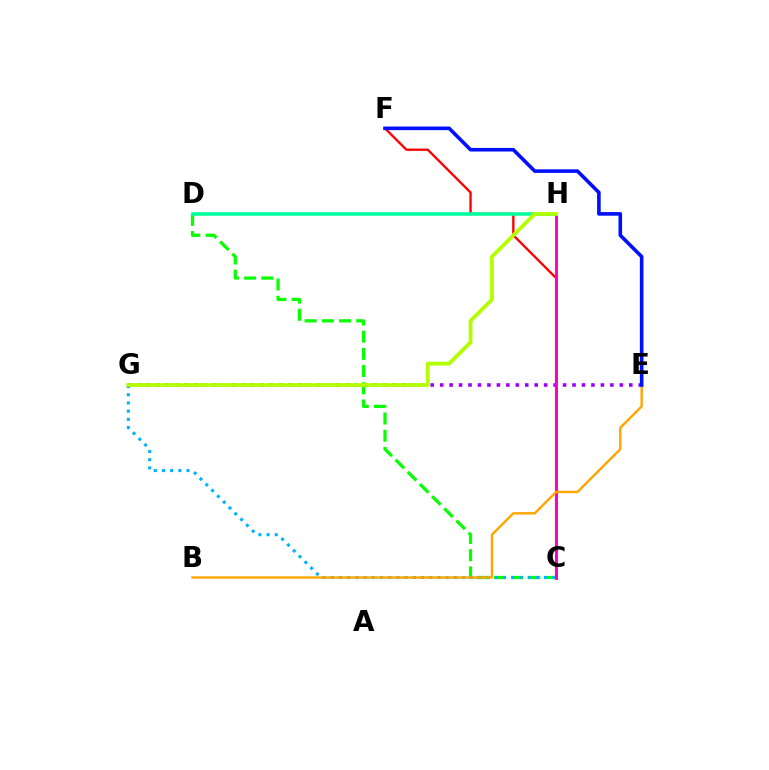{('C', 'F'): [{'color': '#ff0000', 'line_style': 'solid', 'thickness': 1.68}], ('C', 'D'): [{'color': '#08ff00', 'line_style': 'dashed', 'thickness': 2.34}], ('E', 'G'): [{'color': '#9b00ff', 'line_style': 'dotted', 'thickness': 2.57}], ('C', 'G'): [{'color': '#00b5ff', 'line_style': 'dotted', 'thickness': 2.23}], ('C', 'H'): [{'color': '#ff00bd', 'line_style': 'solid', 'thickness': 2.09}], ('D', 'H'): [{'color': '#00ff9d', 'line_style': 'solid', 'thickness': 2.54}], ('B', 'E'): [{'color': '#ffa500', 'line_style': 'solid', 'thickness': 1.73}], ('E', 'F'): [{'color': '#0010ff', 'line_style': 'solid', 'thickness': 2.6}], ('G', 'H'): [{'color': '#b3ff00', 'line_style': 'solid', 'thickness': 2.74}]}